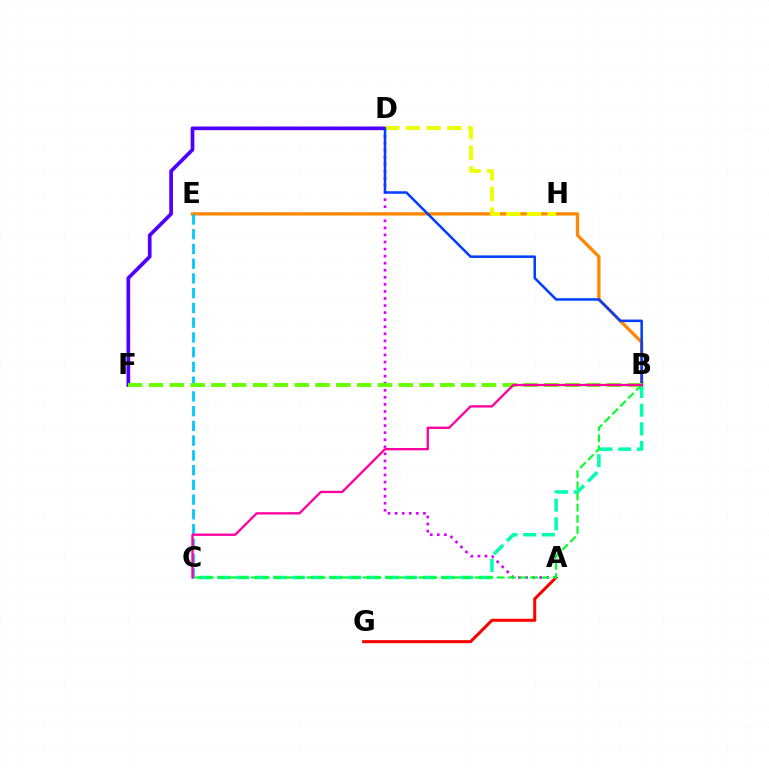{('A', 'D'): [{'color': '#d600ff', 'line_style': 'dotted', 'thickness': 1.92}], ('B', 'E'): [{'color': '#ff8800', 'line_style': 'solid', 'thickness': 2.37}], ('B', 'C'): [{'color': '#00ffaf', 'line_style': 'dashed', 'thickness': 2.54}, {'color': '#00ff27', 'line_style': 'dashed', 'thickness': 1.52}, {'color': '#ff00a0', 'line_style': 'solid', 'thickness': 1.67}], ('C', 'E'): [{'color': '#00c7ff', 'line_style': 'dashed', 'thickness': 2.0}], ('A', 'G'): [{'color': '#ff0000', 'line_style': 'solid', 'thickness': 2.19}], ('D', 'F'): [{'color': '#4f00ff', 'line_style': 'solid', 'thickness': 2.66}], ('D', 'H'): [{'color': '#eeff00', 'line_style': 'dashed', 'thickness': 2.81}], ('B', 'D'): [{'color': '#003fff', 'line_style': 'solid', 'thickness': 1.82}], ('B', 'F'): [{'color': '#66ff00', 'line_style': 'dashed', 'thickness': 2.83}]}